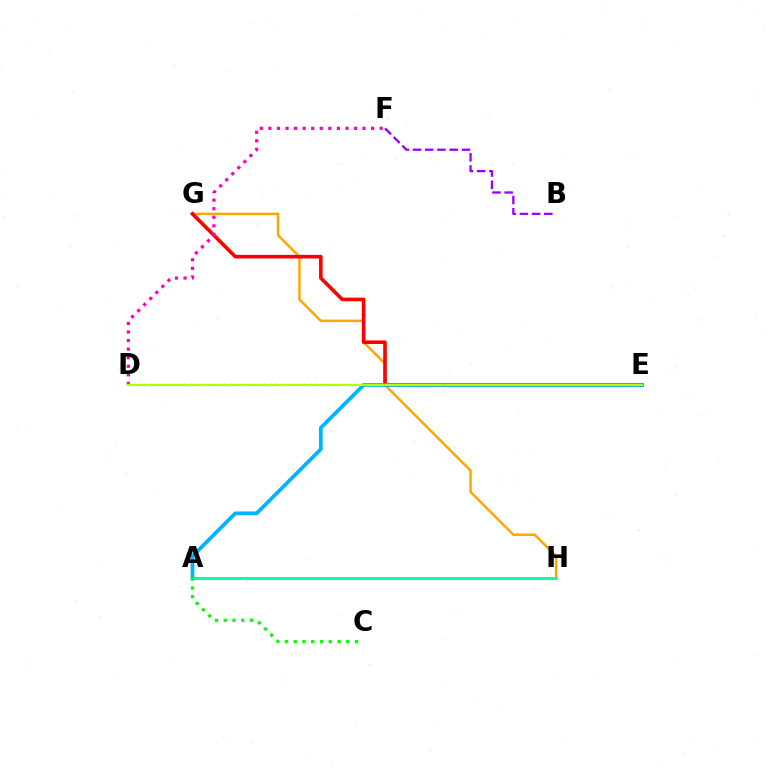{('G', 'H'): [{'color': '#ffa500', 'line_style': 'solid', 'thickness': 1.78}], ('E', 'G'): [{'color': '#ff0000', 'line_style': 'solid', 'thickness': 2.61}], ('D', 'E'): [{'color': '#0010ff', 'line_style': 'dotted', 'thickness': 1.55}, {'color': '#b3ff00', 'line_style': 'solid', 'thickness': 1.53}], ('A', 'H'): [{'color': '#00ff9d', 'line_style': 'solid', 'thickness': 2.06}], ('A', 'E'): [{'color': '#00b5ff', 'line_style': 'solid', 'thickness': 2.71}], ('D', 'F'): [{'color': '#ff00bd', 'line_style': 'dotted', 'thickness': 2.33}], ('A', 'C'): [{'color': '#08ff00', 'line_style': 'dotted', 'thickness': 2.38}], ('B', 'F'): [{'color': '#9b00ff', 'line_style': 'dashed', 'thickness': 1.66}]}